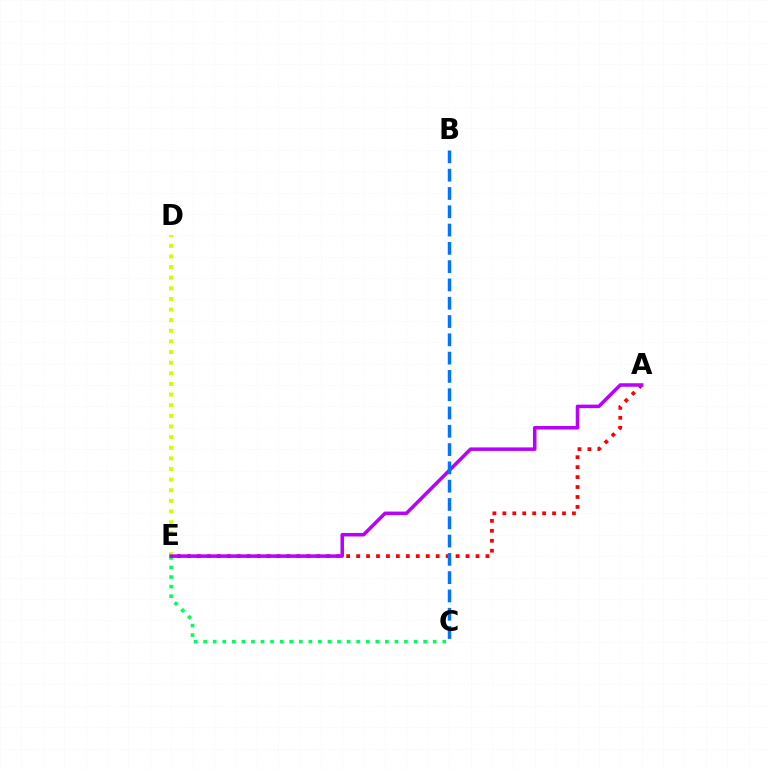{('C', 'E'): [{'color': '#00ff5c', 'line_style': 'dotted', 'thickness': 2.6}], ('D', 'E'): [{'color': '#d1ff00', 'line_style': 'dotted', 'thickness': 2.89}], ('A', 'E'): [{'color': '#ff0000', 'line_style': 'dotted', 'thickness': 2.7}, {'color': '#b900ff', 'line_style': 'solid', 'thickness': 2.54}], ('B', 'C'): [{'color': '#0074ff', 'line_style': 'dashed', 'thickness': 2.49}]}